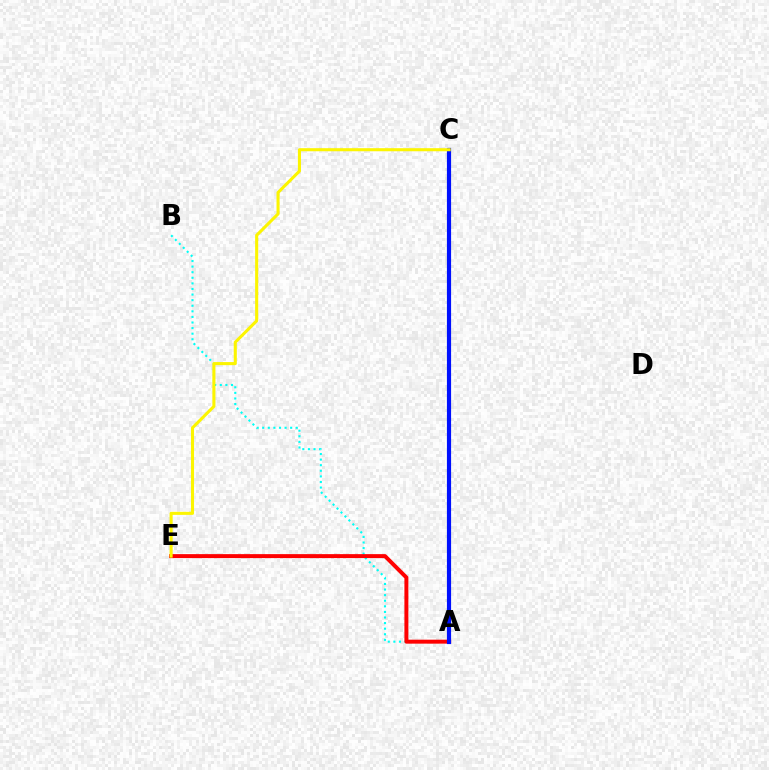{('A', 'B'): [{'color': '#00fff6', 'line_style': 'dotted', 'thickness': 1.52}], ('A', 'C'): [{'color': '#ee00ff', 'line_style': 'dotted', 'thickness': 1.72}, {'color': '#08ff00', 'line_style': 'dotted', 'thickness': 2.9}, {'color': '#0010ff', 'line_style': 'solid', 'thickness': 3.0}], ('A', 'E'): [{'color': '#ff0000', 'line_style': 'solid', 'thickness': 2.86}], ('C', 'E'): [{'color': '#fcf500', 'line_style': 'solid', 'thickness': 2.21}]}